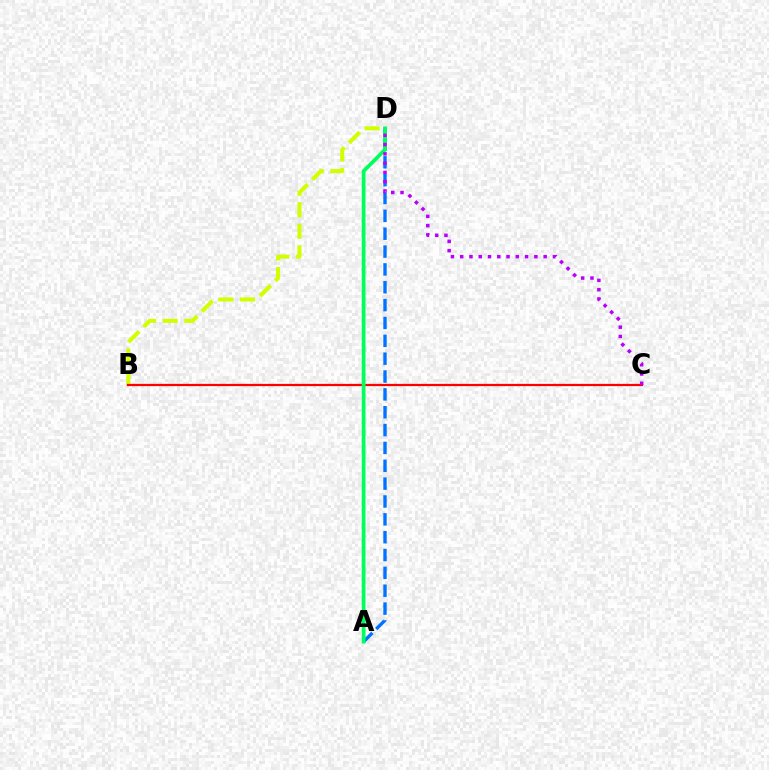{('B', 'D'): [{'color': '#d1ff00', 'line_style': 'dashed', 'thickness': 2.92}], ('A', 'D'): [{'color': '#0074ff', 'line_style': 'dashed', 'thickness': 2.43}, {'color': '#00ff5c', 'line_style': 'solid', 'thickness': 2.7}], ('B', 'C'): [{'color': '#ff0000', 'line_style': 'solid', 'thickness': 1.61}], ('C', 'D'): [{'color': '#b900ff', 'line_style': 'dotted', 'thickness': 2.52}]}